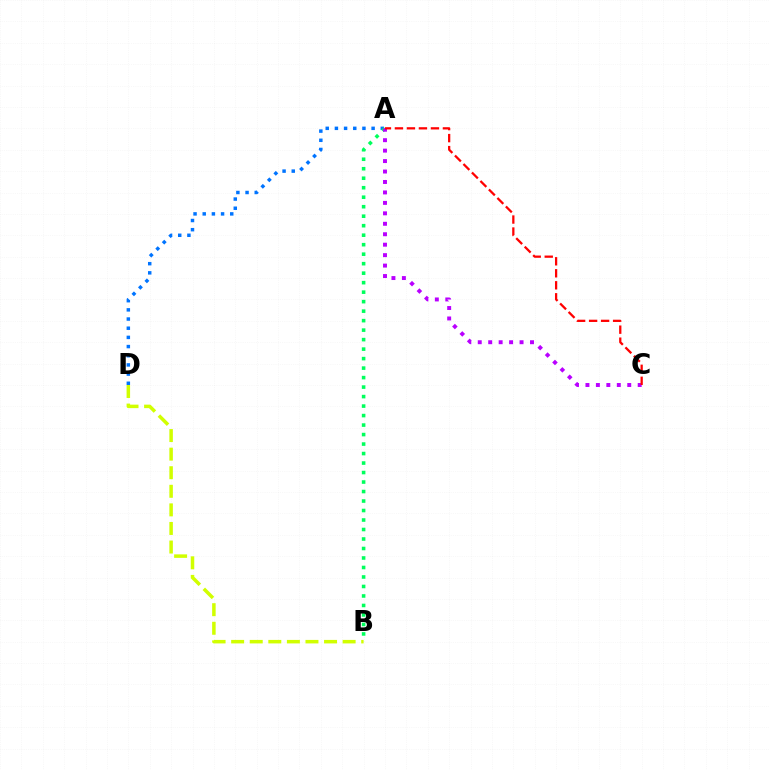{('A', 'D'): [{'color': '#0074ff', 'line_style': 'dotted', 'thickness': 2.49}], ('A', 'B'): [{'color': '#00ff5c', 'line_style': 'dotted', 'thickness': 2.58}], ('B', 'D'): [{'color': '#d1ff00', 'line_style': 'dashed', 'thickness': 2.52}], ('A', 'C'): [{'color': '#b900ff', 'line_style': 'dotted', 'thickness': 2.84}, {'color': '#ff0000', 'line_style': 'dashed', 'thickness': 1.63}]}